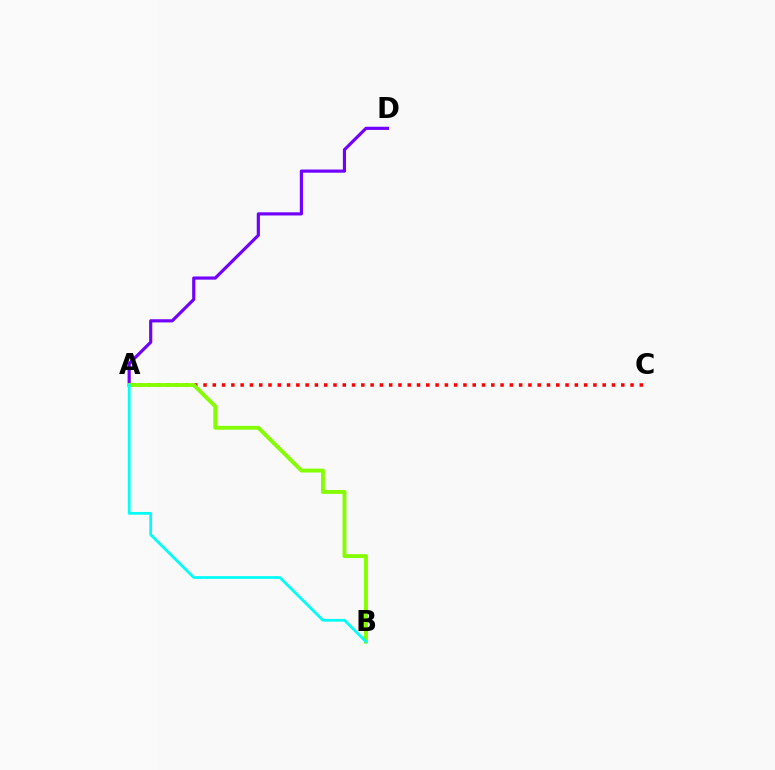{('A', 'C'): [{'color': '#ff0000', 'line_style': 'dotted', 'thickness': 2.52}], ('A', 'D'): [{'color': '#7200ff', 'line_style': 'solid', 'thickness': 2.28}], ('A', 'B'): [{'color': '#84ff00', 'line_style': 'solid', 'thickness': 2.79}, {'color': '#00fff6', 'line_style': 'solid', 'thickness': 1.98}]}